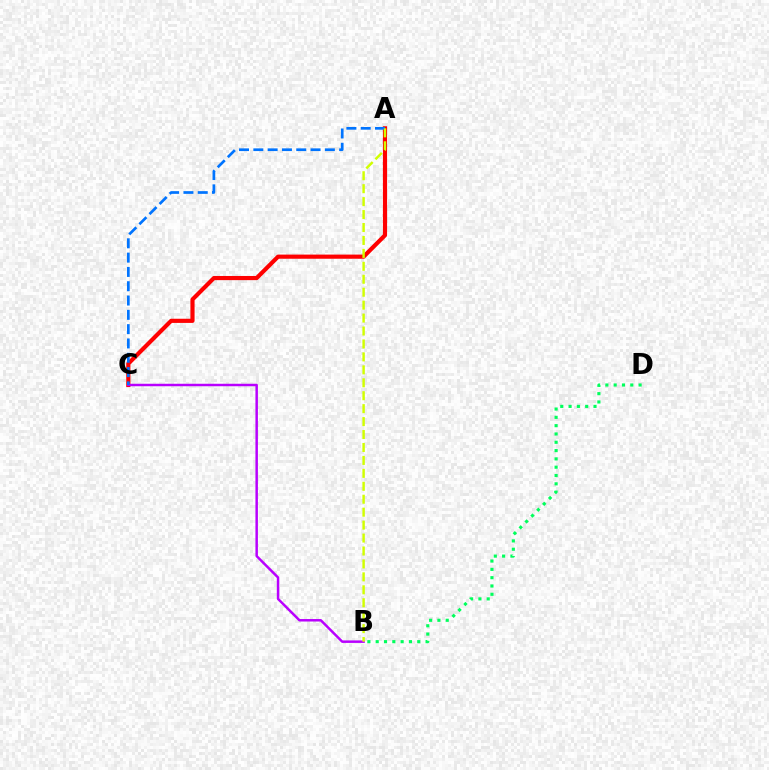{('B', 'D'): [{'color': '#00ff5c', 'line_style': 'dotted', 'thickness': 2.26}], ('A', 'C'): [{'color': '#ff0000', 'line_style': 'solid', 'thickness': 2.99}, {'color': '#0074ff', 'line_style': 'dashed', 'thickness': 1.94}], ('B', 'C'): [{'color': '#b900ff', 'line_style': 'solid', 'thickness': 1.79}], ('A', 'B'): [{'color': '#d1ff00', 'line_style': 'dashed', 'thickness': 1.76}]}